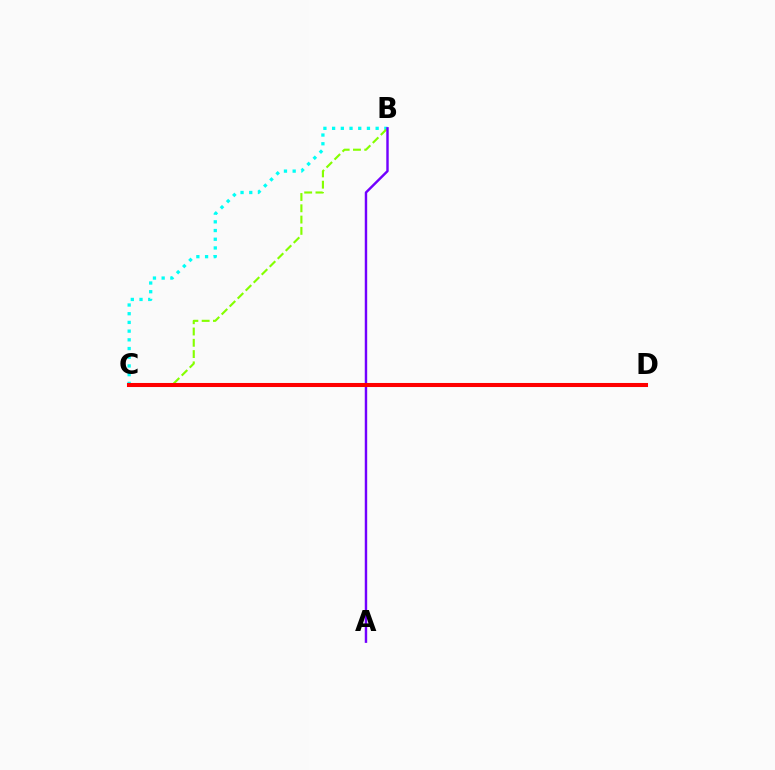{('B', 'C'): [{'color': '#00fff6', 'line_style': 'dotted', 'thickness': 2.37}, {'color': '#84ff00', 'line_style': 'dashed', 'thickness': 1.53}], ('A', 'B'): [{'color': '#7200ff', 'line_style': 'solid', 'thickness': 1.75}], ('C', 'D'): [{'color': '#ff0000', 'line_style': 'solid', 'thickness': 2.92}]}